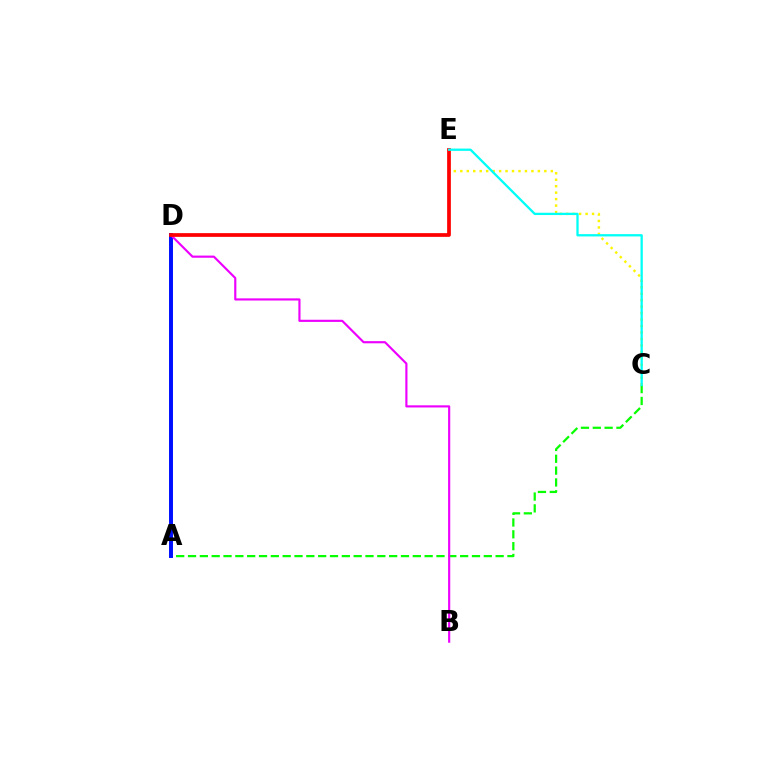{('A', 'C'): [{'color': '#08ff00', 'line_style': 'dashed', 'thickness': 1.61}], ('A', 'D'): [{'color': '#0010ff', 'line_style': 'solid', 'thickness': 2.85}], ('C', 'E'): [{'color': '#fcf500', 'line_style': 'dotted', 'thickness': 1.76}, {'color': '#00fff6', 'line_style': 'solid', 'thickness': 1.65}], ('B', 'D'): [{'color': '#ee00ff', 'line_style': 'solid', 'thickness': 1.56}], ('D', 'E'): [{'color': '#ff0000', 'line_style': 'solid', 'thickness': 2.68}]}